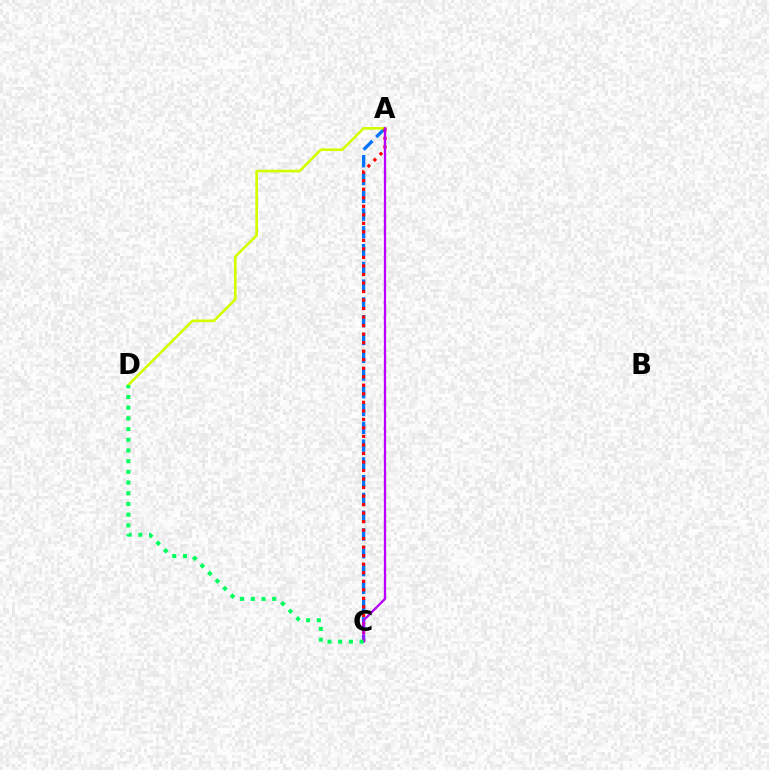{('A', 'C'): [{'color': '#0074ff', 'line_style': 'dashed', 'thickness': 2.41}, {'color': '#ff0000', 'line_style': 'dotted', 'thickness': 2.32}, {'color': '#b900ff', 'line_style': 'solid', 'thickness': 1.64}], ('A', 'D'): [{'color': '#d1ff00', 'line_style': 'solid', 'thickness': 1.91}], ('C', 'D'): [{'color': '#00ff5c', 'line_style': 'dotted', 'thickness': 2.91}]}